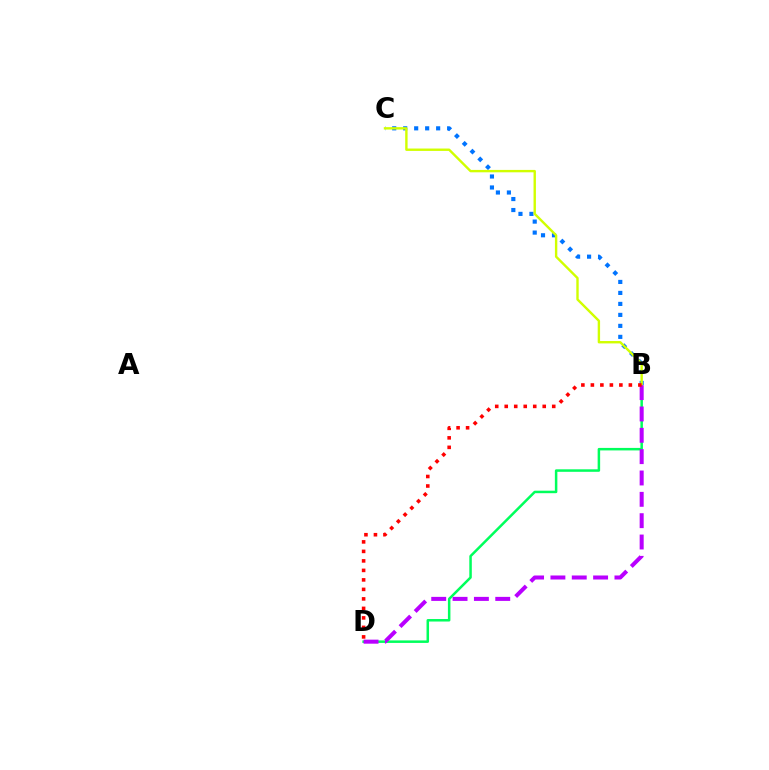{('B', 'D'): [{'color': '#00ff5c', 'line_style': 'solid', 'thickness': 1.8}, {'color': '#b900ff', 'line_style': 'dashed', 'thickness': 2.9}, {'color': '#ff0000', 'line_style': 'dotted', 'thickness': 2.58}], ('B', 'C'): [{'color': '#0074ff', 'line_style': 'dotted', 'thickness': 2.98}, {'color': '#d1ff00', 'line_style': 'solid', 'thickness': 1.72}]}